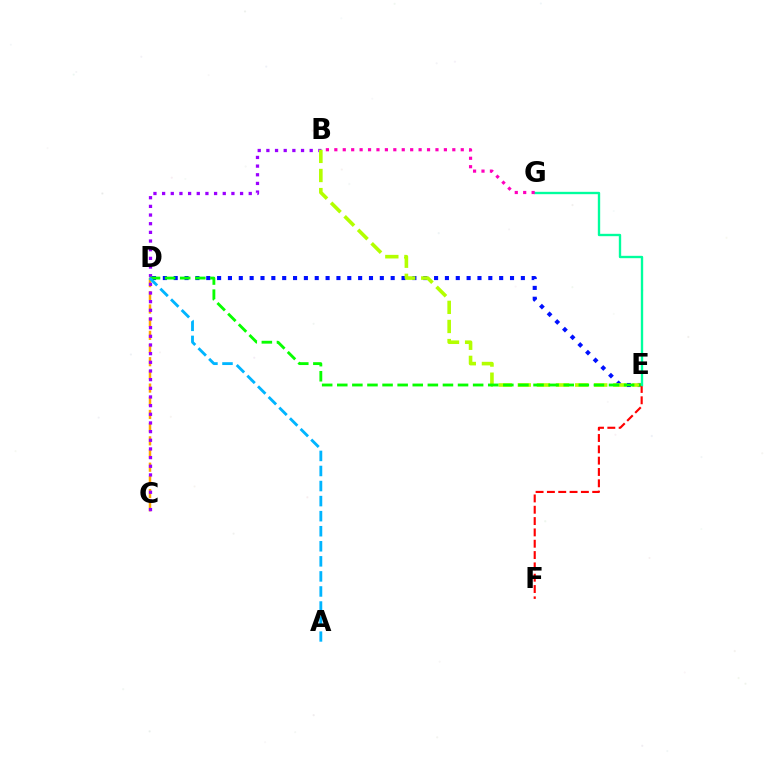{('D', 'E'): [{'color': '#0010ff', 'line_style': 'dotted', 'thickness': 2.95}, {'color': '#08ff00', 'line_style': 'dashed', 'thickness': 2.05}], ('C', 'D'): [{'color': '#ffa500', 'line_style': 'dashed', 'thickness': 1.79}], ('B', 'C'): [{'color': '#9b00ff', 'line_style': 'dotted', 'thickness': 2.35}], ('B', 'E'): [{'color': '#b3ff00', 'line_style': 'dashed', 'thickness': 2.59}], ('A', 'D'): [{'color': '#00b5ff', 'line_style': 'dashed', 'thickness': 2.05}], ('E', 'F'): [{'color': '#ff0000', 'line_style': 'dashed', 'thickness': 1.54}], ('E', 'G'): [{'color': '#00ff9d', 'line_style': 'solid', 'thickness': 1.7}], ('B', 'G'): [{'color': '#ff00bd', 'line_style': 'dotted', 'thickness': 2.29}]}